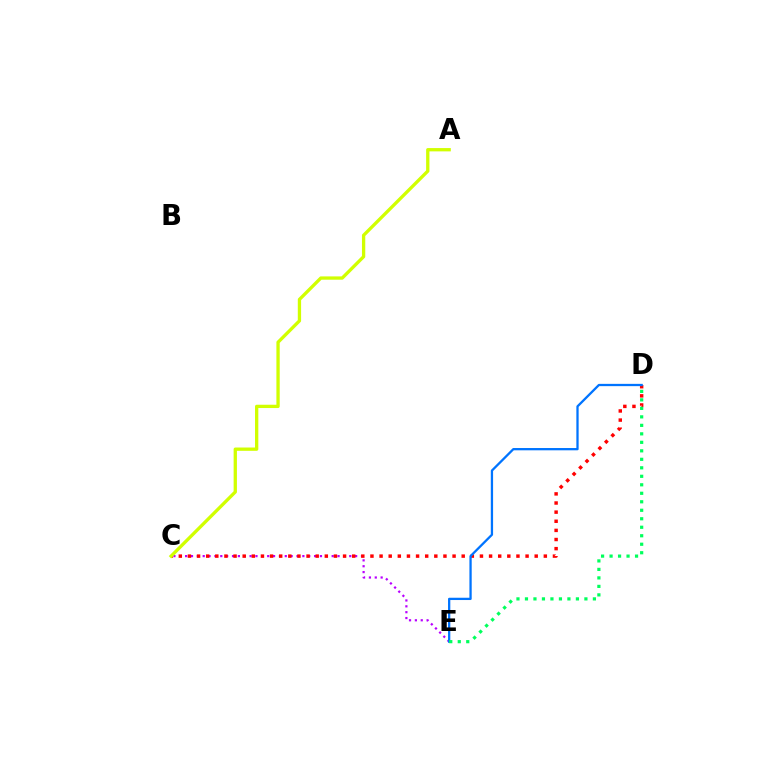{('C', 'E'): [{'color': '#b900ff', 'line_style': 'dotted', 'thickness': 1.59}], ('C', 'D'): [{'color': '#ff0000', 'line_style': 'dotted', 'thickness': 2.48}], ('A', 'C'): [{'color': '#d1ff00', 'line_style': 'solid', 'thickness': 2.38}], ('D', 'E'): [{'color': '#0074ff', 'line_style': 'solid', 'thickness': 1.64}, {'color': '#00ff5c', 'line_style': 'dotted', 'thickness': 2.31}]}